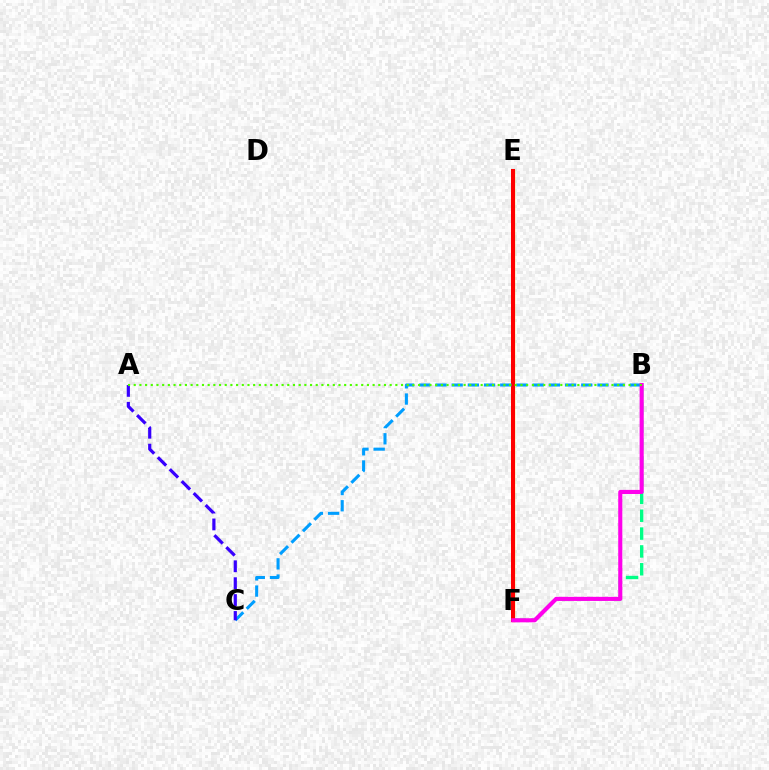{('B', 'F'): [{'color': '#00ff86', 'line_style': 'dashed', 'thickness': 2.42}, {'color': '#ff00ed', 'line_style': 'solid', 'thickness': 2.95}], ('E', 'F'): [{'color': '#ffd500', 'line_style': 'solid', 'thickness': 2.4}, {'color': '#ff0000', 'line_style': 'solid', 'thickness': 2.9}], ('B', 'C'): [{'color': '#009eff', 'line_style': 'dashed', 'thickness': 2.2}], ('A', 'C'): [{'color': '#3700ff', 'line_style': 'dashed', 'thickness': 2.3}], ('A', 'B'): [{'color': '#4fff00', 'line_style': 'dotted', 'thickness': 1.55}]}